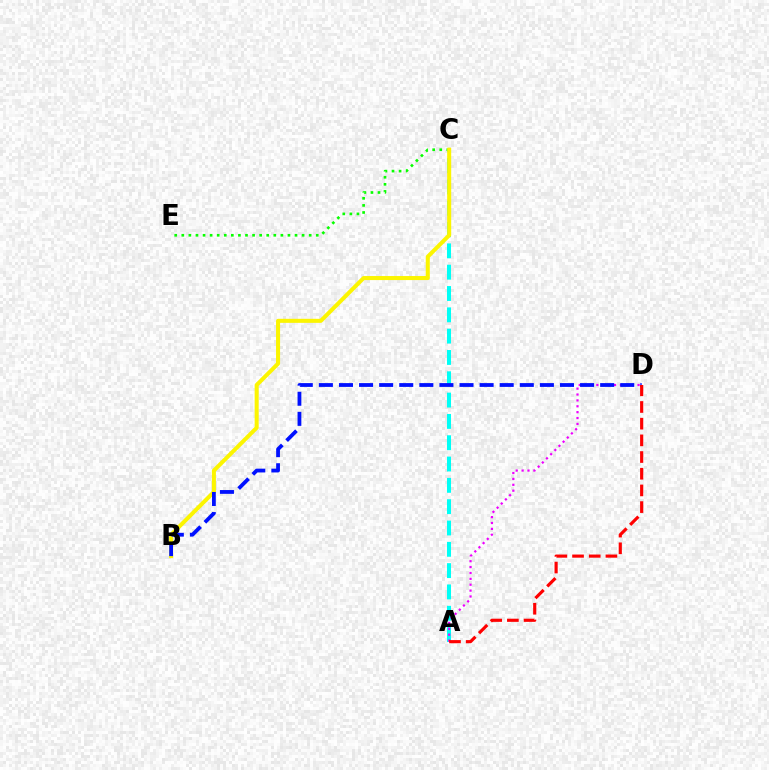{('A', 'C'): [{'color': '#00fff6', 'line_style': 'dashed', 'thickness': 2.9}], ('C', 'E'): [{'color': '#08ff00', 'line_style': 'dotted', 'thickness': 1.92}], ('A', 'D'): [{'color': '#ee00ff', 'line_style': 'dotted', 'thickness': 1.6}, {'color': '#ff0000', 'line_style': 'dashed', 'thickness': 2.27}], ('B', 'C'): [{'color': '#fcf500', 'line_style': 'solid', 'thickness': 2.91}], ('B', 'D'): [{'color': '#0010ff', 'line_style': 'dashed', 'thickness': 2.73}]}